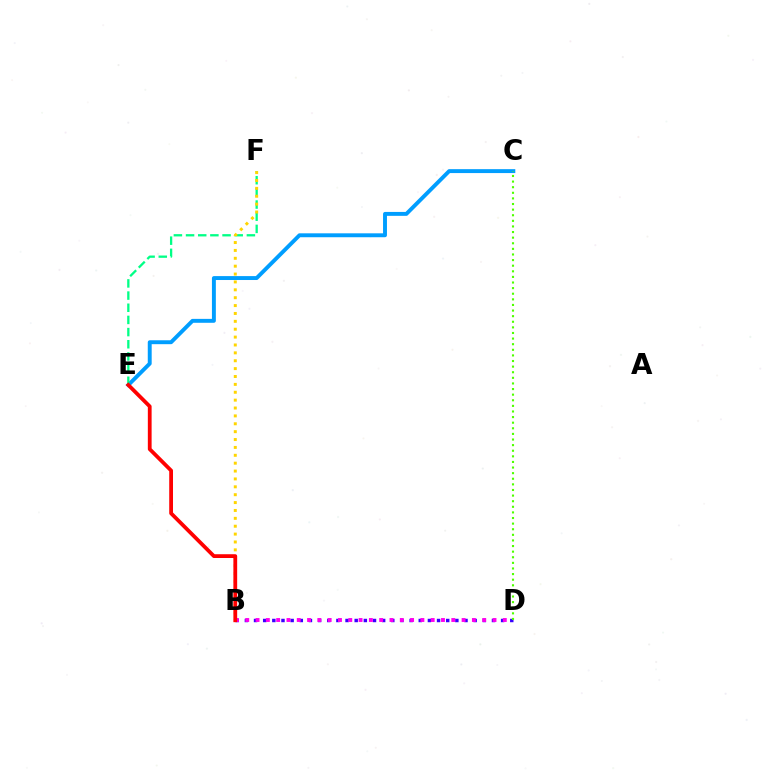{('B', 'D'): [{'color': '#3700ff', 'line_style': 'dotted', 'thickness': 2.49}, {'color': '#ff00ed', 'line_style': 'dotted', 'thickness': 2.8}], ('C', 'E'): [{'color': '#009eff', 'line_style': 'solid', 'thickness': 2.82}], ('E', 'F'): [{'color': '#00ff86', 'line_style': 'dashed', 'thickness': 1.65}], ('C', 'D'): [{'color': '#4fff00', 'line_style': 'dotted', 'thickness': 1.52}], ('B', 'F'): [{'color': '#ffd500', 'line_style': 'dotted', 'thickness': 2.14}], ('B', 'E'): [{'color': '#ff0000', 'line_style': 'solid', 'thickness': 2.72}]}